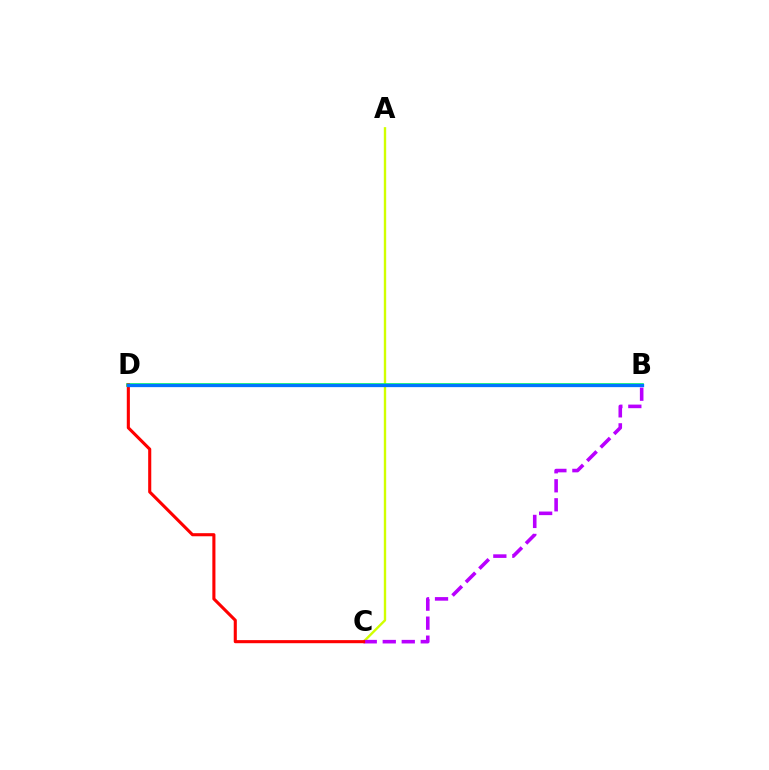{('A', 'C'): [{'color': '#d1ff00', 'line_style': 'solid', 'thickness': 1.71}], ('B', 'D'): [{'color': '#00ff5c', 'line_style': 'solid', 'thickness': 2.61}, {'color': '#0074ff', 'line_style': 'solid', 'thickness': 2.36}], ('B', 'C'): [{'color': '#b900ff', 'line_style': 'dashed', 'thickness': 2.58}], ('C', 'D'): [{'color': '#ff0000', 'line_style': 'solid', 'thickness': 2.22}]}